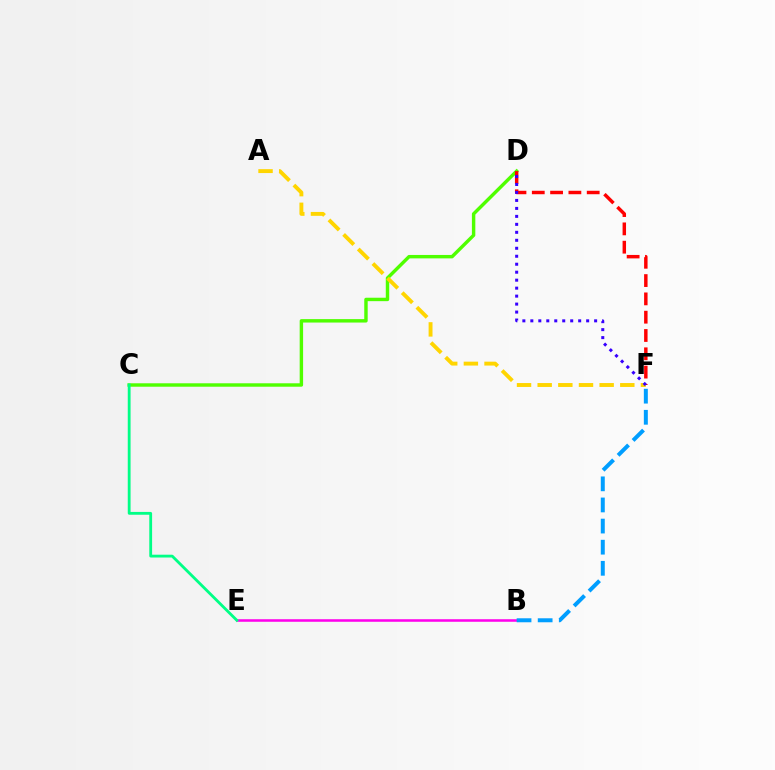{('C', 'D'): [{'color': '#4fff00', 'line_style': 'solid', 'thickness': 2.47}], ('B', 'E'): [{'color': '#ff00ed', 'line_style': 'solid', 'thickness': 1.84}], ('B', 'F'): [{'color': '#009eff', 'line_style': 'dashed', 'thickness': 2.87}], ('D', 'F'): [{'color': '#ff0000', 'line_style': 'dashed', 'thickness': 2.49}, {'color': '#3700ff', 'line_style': 'dotted', 'thickness': 2.17}], ('C', 'E'): [{'color': '#00ff86', 'line_style': 'solid', 'thickness': 2.03}], ('A', 'F'): [{'color': '#ffd500', 'line_style': 'dashed', 'thickness': 2.81}]}